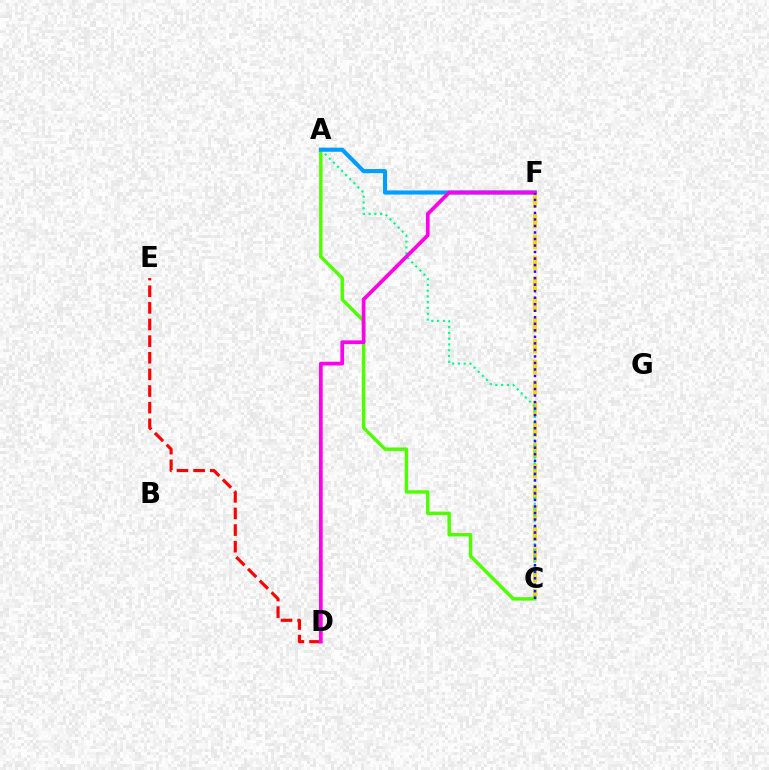{('C', 'F'): [{'color': '#ffd500', 'line_style': 'dashed', 'thickness': 2.83}, {'color': '#3700ff', 'line_style': 'dotted', 'thickness': 1.77}], ('A', 'C'): [{'color': '#00ff86', 'line_style': 'dotted', 'thickness': 1.57}, {'color': '#4fff00', 'line_style': 'solid', 'thickness': 2.48}], ('A', 'F'): [{'color': '#009eff', 'line_style': 'solid', 'thickness': 2.97}], ('D', 'E'): [{'color': '#ff0000', 'line_style': 'dashed', 'thickness': 2.26}], ('D', 'F'): [{'color': '#ff00ed', 'line_style': 'solid', 'thickness': 2.67}]}